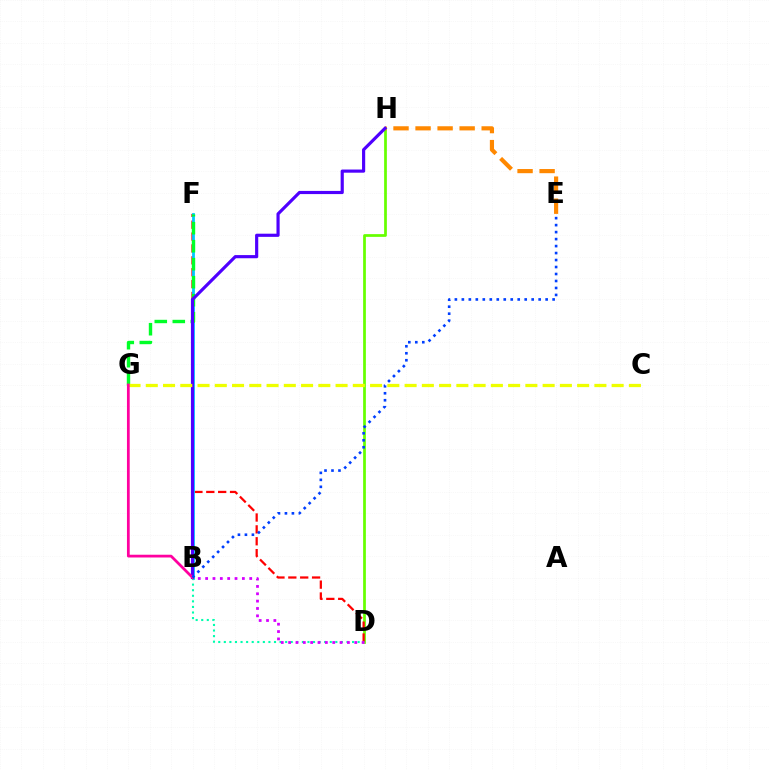{('D', 'H'): [{'color': '#66ff00', 'line_style': 'solid', 'thickness': 1.97}], ('D', 'F'): [{'color': '#ff0000', 'line_style': 'dashed', 'thickness': 1.61}], ('B', 'F'): [{'color': '#00c7ff', 'line_style': 'solid', 'thickness': 2.01}], ('F', 'G'): [{'color': '#00ff27', 'line_style': 'dashed', 'thickness': 2.45}], ('E', 'H'): [{'color': '#ff8800', 'line_style': 'dashed', 'thickness': 2.99}], ('B', 'D'): [{'color': '#00ffaf', 'line_style': 'dotted', 'thickness': 1.51}, {'color': '#d600ff', 'line_style': 'dotted', 'thickness': 2.0}], ('B', 'H'): [{'color': '#4f00ff', 'line_style': 'solid', 'thickness': 2.28}], ('C', 'G'): [{'color': '#eeff00', 'line_style': 'dashed', 'thickness': 2.34}], ('B', 'G'): [{'color': '#ff00a0', 'line_style': 'solid', 'thickness': 1.99}], ('B', 'E'): [{'color': '#003fff', 'line_style': 'dotted', 'thickness': 1.9}]}